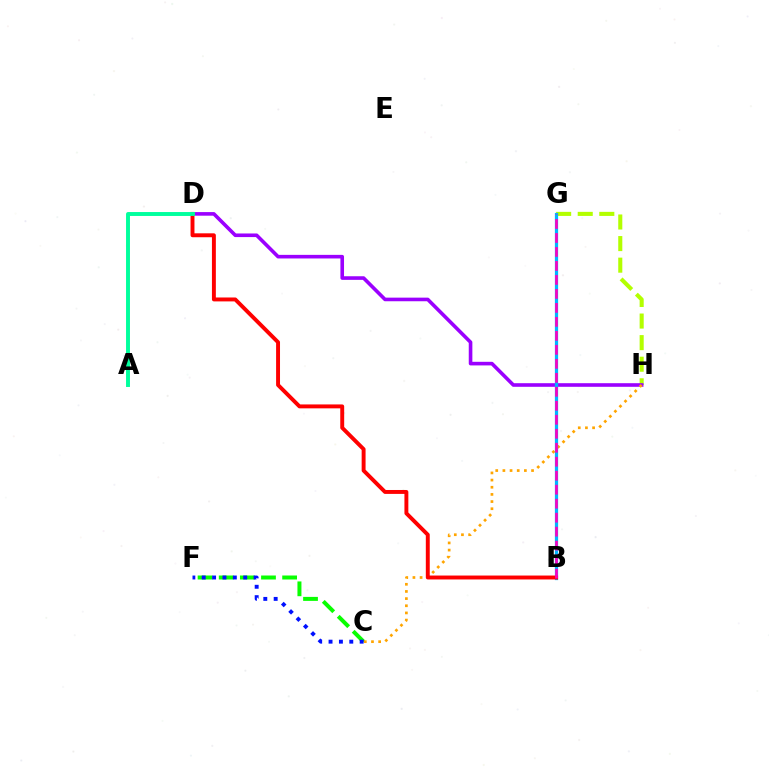{('G', 'H'): [{'color': '#b3ff00', 'line_style': 'dashed', 'thickness': 2.93}], ('D', 'H'): [{'color': '#9b00ff', 'line_style': 'solid', 'thickness': 2.6}], ('C', 'F'): [{'color': '#08ff00', 'line_style': 'dashed', 'thickness': 2.87}, {'color': '#0010ff', 'line_style': 'dotted', 'thickness': 2.82}], ('C', 'H'): [{'color': '#ffa500', 'line_style': 'dotted', 'thickness': 1.95}], ('B', 'G'): [{'color': '#00b5ff', 'line_style': 'solid', 'thickness': 2.34}, {'color': '#ff00bd', 'line_style': 'dashed', 'thickness': 1.9}], ('B', 'D'): [{'color': '#ff0000', 'line_style': 'solid', 'thickness': 2.82}], ('A', 'D'): [{'color': '#00ff9d', 'line_style': 'solid', 'thickness': 2.83}]}